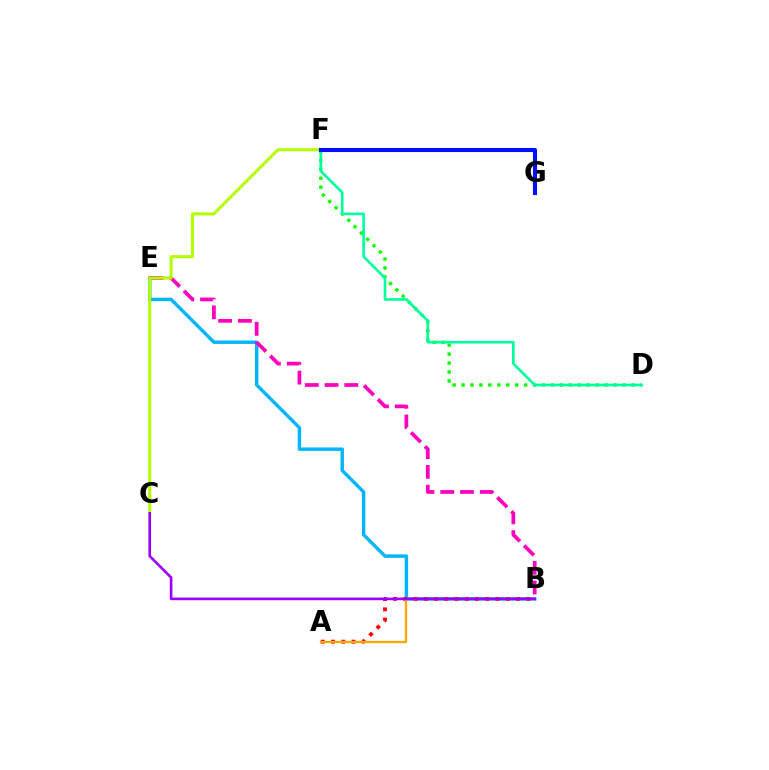{('B', 'E'): [{'color': '#00b5ff', 'line_style': 'solid', 'thickness': 2.47}, {'color': '#ff00bd', 'line_style': 'dashed', 'thickness': 2.68}], ('A', 'B'): [{'color': '#ff0000', 'line_style': 'dotted', 'thickness': 2.79}, {'color': '#ffa500', 'line_style': 'solid', 'thickness': 1.63}], ('D', 'F'): [{'color': '#08ff00', 'line_style': 'dotted', 'thickness': 2.43}, {'color': '#00ff9d', 'line_style': 'solid', 'thickness': 1.9}], ('C', 'F'): [{'color': '#b3ff00', 'line_style': 'solid', 'thickness': 2.2}], ('F', 'G'): [{'color': '#0010ff', 'line_style': 'solid', 'thickness': 2.95}], ('B', 'C'): [{'color': '#9b00ff', 'line_style': 'solid', 'thickness': 1.89}]}